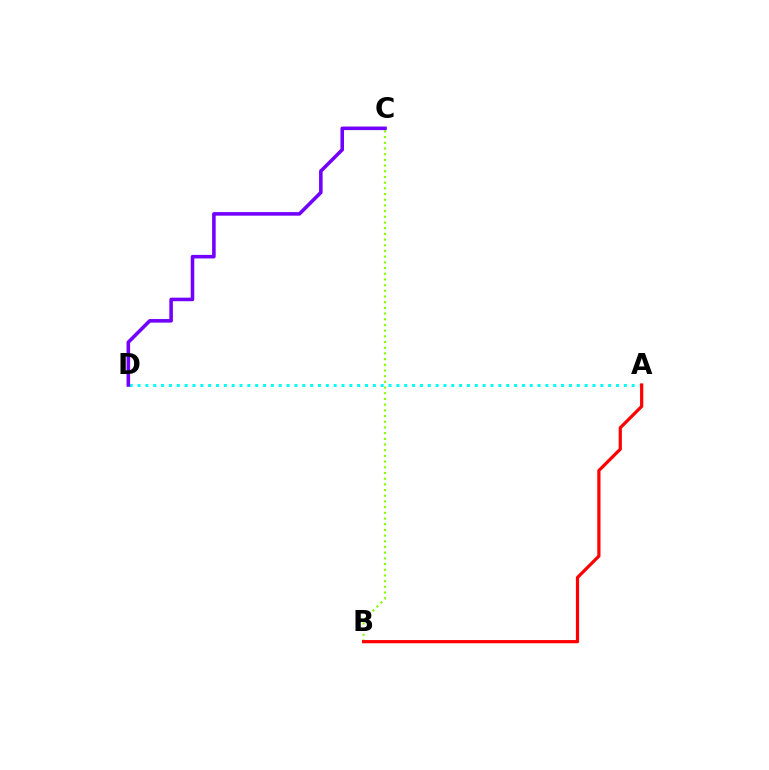{('A', 'D'): [{'color': '#00fff6', 'line_style': 'dotted', 'thickness': 2.13}], ('B', 'C'): [{'color': '#84ff00', 'line_style': 'dotted', 'thickness': 1.55}], ('C', 'D'): [{'color': '#7200ff', 'line_style': 'solid', 'thickness': 2.56}], ('A', 'B'): [{'color': '#ff0000', 'line_style': 'solid', 'thickness': 2.31}]}